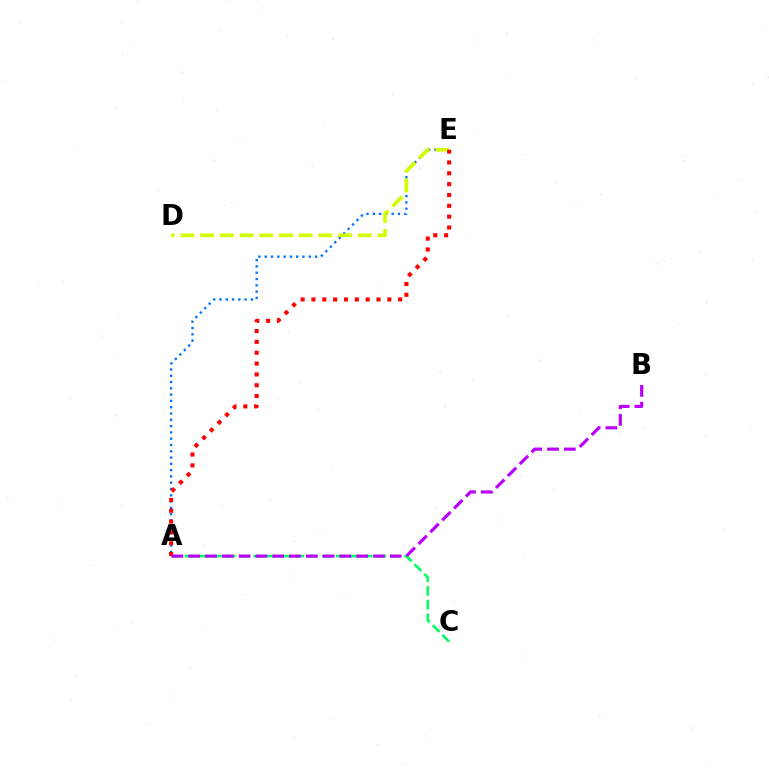{('A', 'E'): [{'color': '#0074ff', 'line_style': 'dotted', 'thickness': 1.71}, {'color': '#ff0000', 'line_style': 'dotted', 'thickness': 2.95}], ('D', 'E'): [{'color': '#d1ff00', 'line_style': 'dashed', 'thickness': 2.68}], ('A', 'C'): [{'color': '#00ff5c', 'line_style': 'dashed', 'thickness': 1.86}], ('A', 'B'): [{'color': '#b900ff', 'line_style': 'dashed', 'thickness': 2.28}]}